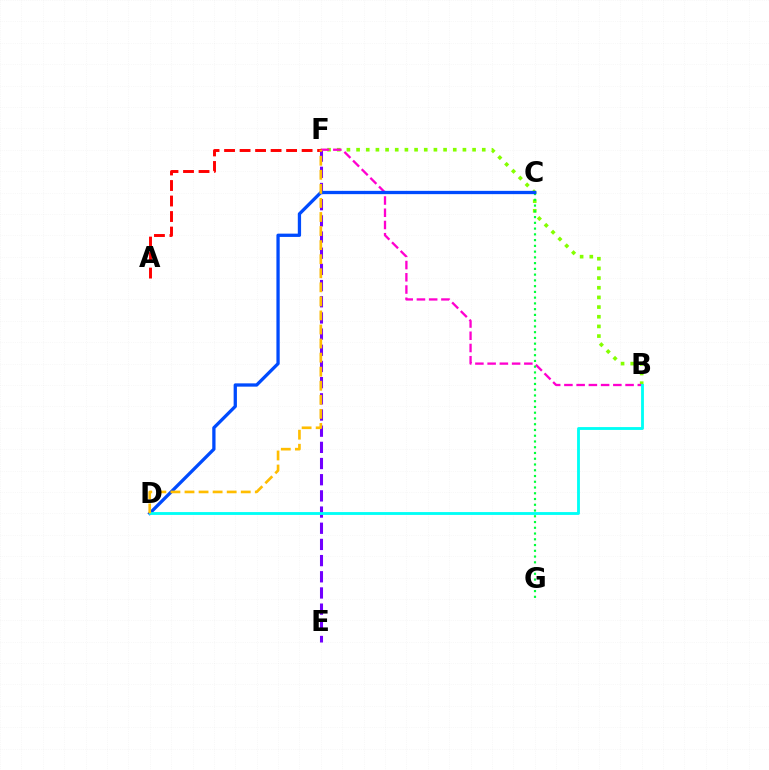{('E', 'F'): [{'color': '#7200ff', 'line_style': 'dashed', 'thickness': 2.2}], ('B', 'F'): [{'color': '#84ff00', 'line_style': 'dotted', 'thickness': 2.63}, {'color': '#ff00cf', 'line_style': 'dashed', 'thickness': 1.66}], ('C', 'G'): [{'color': '#00ff39', 'line_style': 'dotted', 'thickness': 1.56}], ('A', 'F'): [{'color': '#ff0000', 'line_style': 'dashed', 'thickness': 2.11}], ('C', 'D'): [{'color': '#004bff', 'line_style': 'solid', 'thickness': 2.37}], ('B', 'D'): [{'color': '#00fff6', 'line_style': 'solid', 'thickness': 2.05}], ('D', 'F'): [{'color': '#ffbd00', 'line_style': 'dashed', 'thickness': 1.91}]}